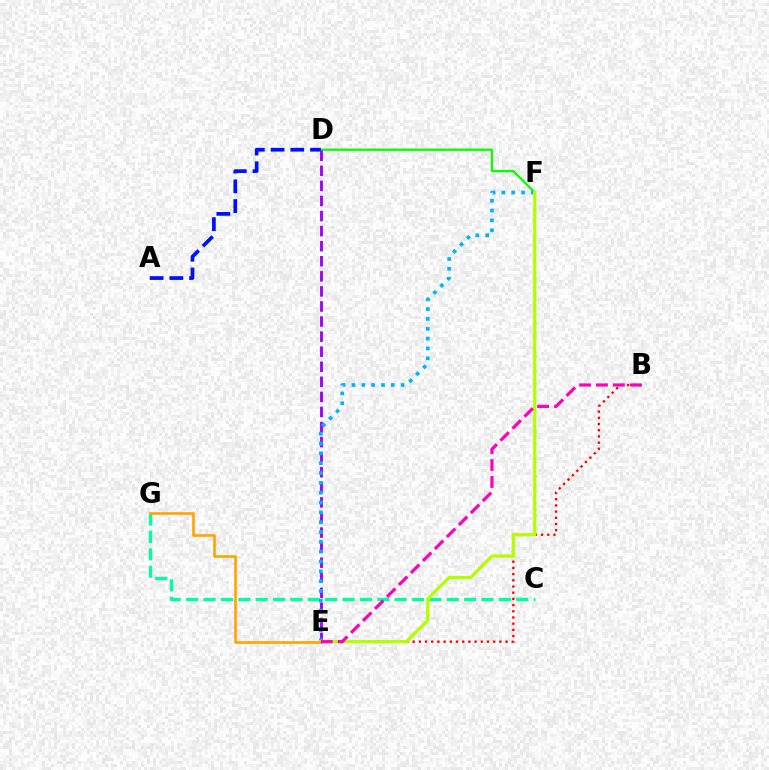{('D', 'F'): [{'color': '#08ff00', 'line_style': 'solid', 'thickness': 1.64}], ('A', 'D'): [{'color': '#0010ff', 'line_style': 'dashed', 'thickness': 2.68}], ('B', 'E'): [{'color': '#ff0000', 'line_style': 'dotted', 'thickness': 1.68}, {'color': '#ff00bd', 'line_style': 'dashed', 'thickness': 2.3}], ('D', 'E'): [{'color': '#9b00ff', 'line_style': 'dashed', 'thickness': 2.05}], ('C', 'G'): [{'color': '#00ff9d', 'line_style': 'dashed', 'thickness': 2.36}], ('E', 'F'): [{'color': '#00b5ff', 'line_style': 'dotted', 'thickness': 2.67}, {'color': '#b3ff00', 'line_style': 'solid', 'thickness': 2.34}], ('E', 'G'): [{'color': '#ffa500', 'line_style': 'solid', 'thickness': 1.89}]}